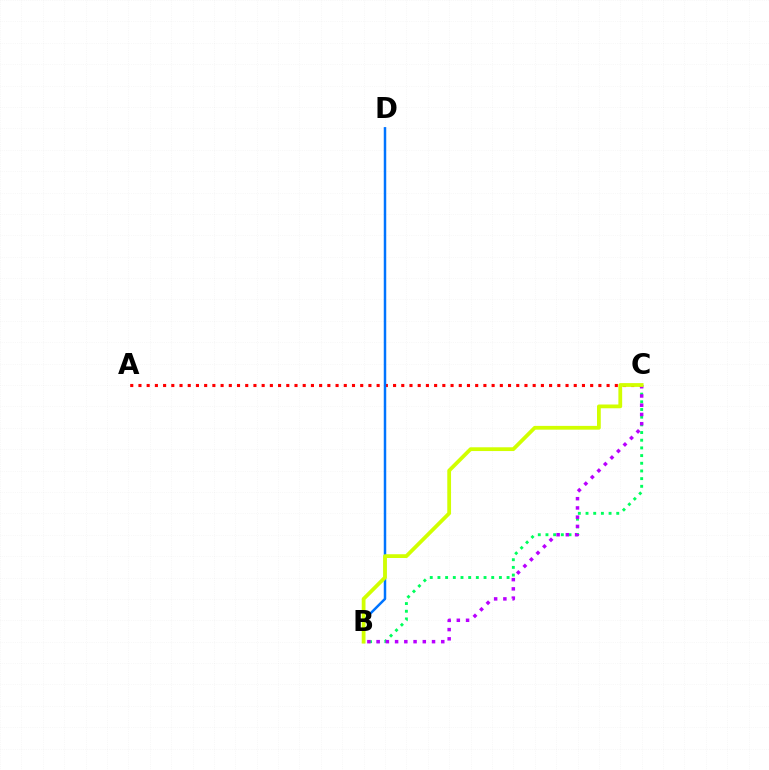{('A', 'C'): [{'color': '#ff0000', 'line_style': 'dotted', 'thickness': 2.23}], ('B', 'C'): [{'color': '#00ff5c', 'line_style': 'dotted', 'thickness': 2.09}, {'color': '#b900ff', 'line_style': 'dotted', 'thickness': 2.51}, {'color': '#d1ff00', 'line_style': 'solid', 'thickness': 2.72}], ('B', 'D'): [{'color': '#0074ff', 'line_style': 'solid', 'thickness': 1.79}]}